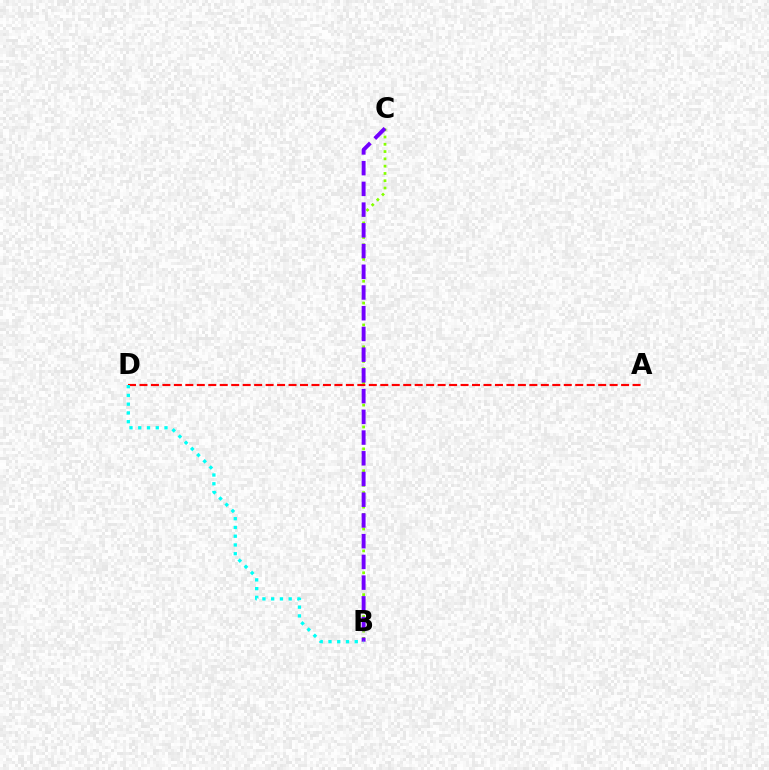{('B', 'C'): [{'color': '#84ff00', 'line_style': 'dotted', 'thickness': 1.98}, {'color': '#7200ff', 'line_style': 'dashed', 'thickness': 2.82}], ('A', 'D'): [{'color': '#ff0000', 'line_style': 'dashed', 'thickness': 1.56}], ('B', 'D'): [{'color': '#00fff6', 'line_style': 'dotted', 'thickness': 2.38}]}